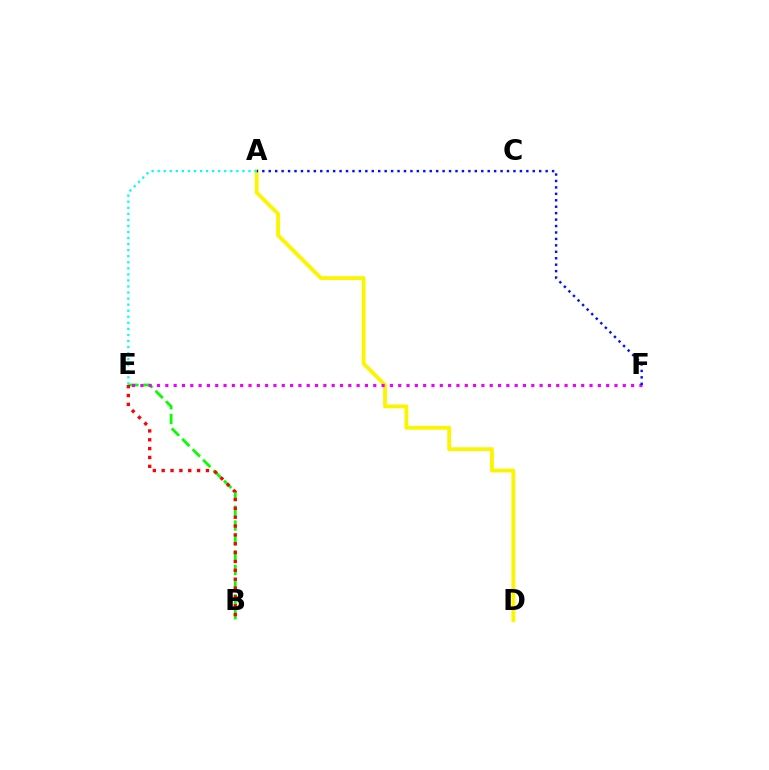{('A', 'D'): [{'color': '#fcf500', 'line_style': 'solid', 'thickness': 2.76}], ('B', 'E'): [{'color': '#08ff00', 'line_style': 'dashed', 'thickness': 2.01}, {'color': '#ff0000', 'line_style': 'dotted', 'thickness': 2.4}], ('E', 'F'): [{'color': '#ee00ff', 'line_style': 'dotted', 'thickness': 2.26}], ('A', 'F'): [{'color': '#0010ff', 'line_style': 'dotted', 'thickness': 1.75}], ('A', 'E'): [{'color': '#00fff6', 'line_style': 'dotted', 'thickness': 1.64}]}